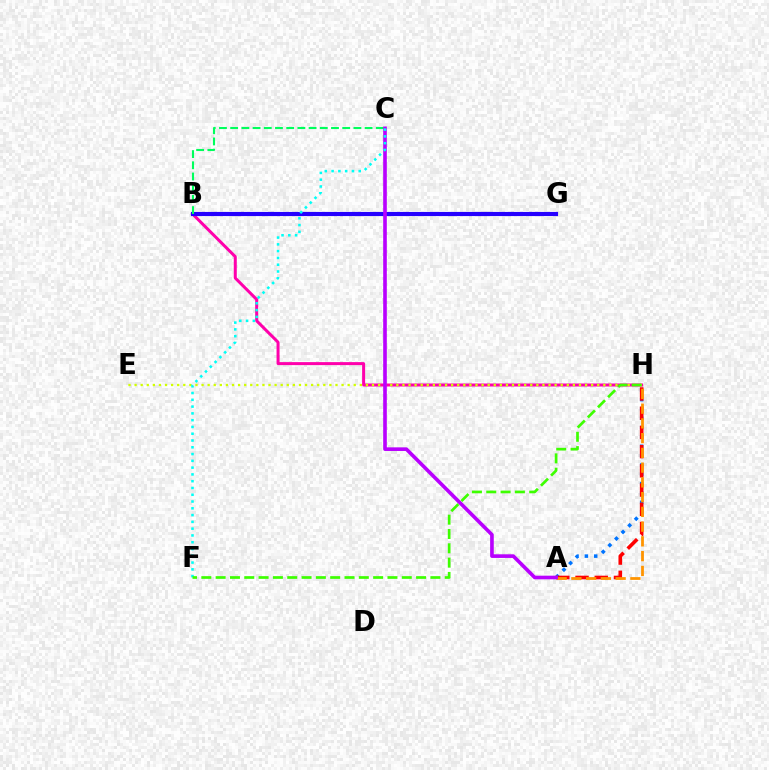{('B', 'H'): [{'color': '#ff00ac', 'line_style': 'solid', 'thickness': 2.16}], ('A', 'H'): [{'color': '#0074ff', 'line_style': 'dotted', 'thickness': 2.54}, {'color': '#ff0000', 'line_style': 'dashed', 'thickness': 2.61}, {'color': '#ff9400', 'line_style': 'dashed', 'thickness': 2.0}], ('E', 'H'): [{'color': '#d1ff00', 'line_style': 'dotted', 'thickness': 1.65}], ('B', 'G'): [{'color': '#2500ff', 'line_style': 'solid', 'thickness': 2.98}], ('B', 'C'): [{'color': '#00ff5c', 'line_style': 'dashed', 'thickness': 1.52}], ('A', 'C'): [{'color': '#b900ff', 'line_style': 'solid', 'thickness': 2.61}], ('C', 'F'): [{'color': '#00fff6', 'line_style': 'dotted', 'thickness': 1.84}], ('F', 'H'): [{'color': '#3dff00', 'line_style': 'dashed', 'thickness': 1.95}]}